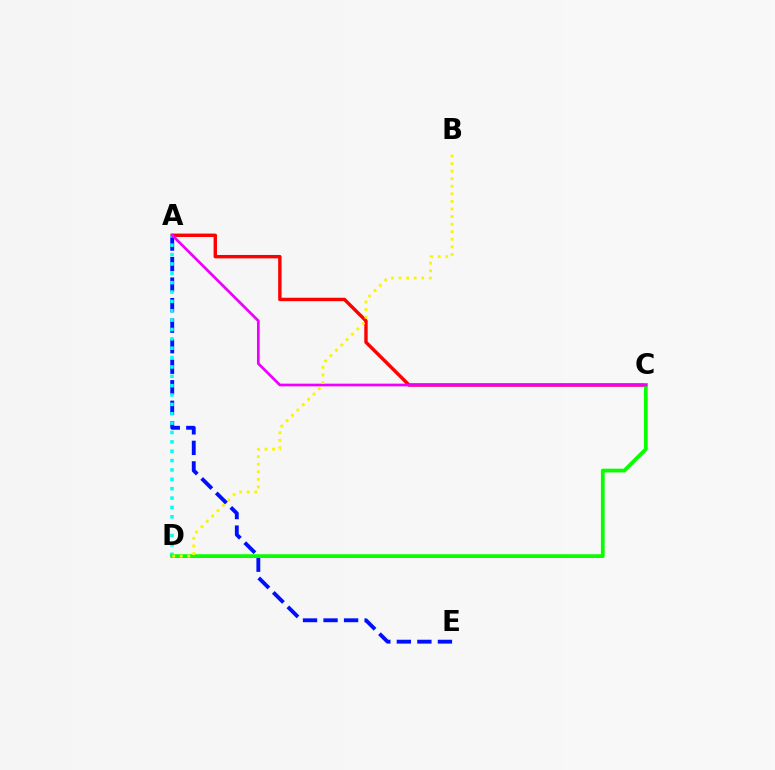{('A', 'E'): [{'color': '#0010ff', 'line_style': 'dashed', 'thickness': 2.79}], ('A', 'C'): [{'color': '#ff0000', 'line_style': 'solid', 'thickness': 2.45}, {'color': '#ee00ff', 'line_style': 'solid', 'thickness': 1.95}], ('A', 'D'): [{'color': '#00fff6', 'line_style': 'dotted', 'thickness': 2.54}], ('C', 'D'): [{'color': '#08ff00', 'line_style': 'solid', 'thickness': 2.7}], ('B', 'D'): [{'color': '#fcf500', 'line_style': 'dotted', 'thickness': 2.06}]}